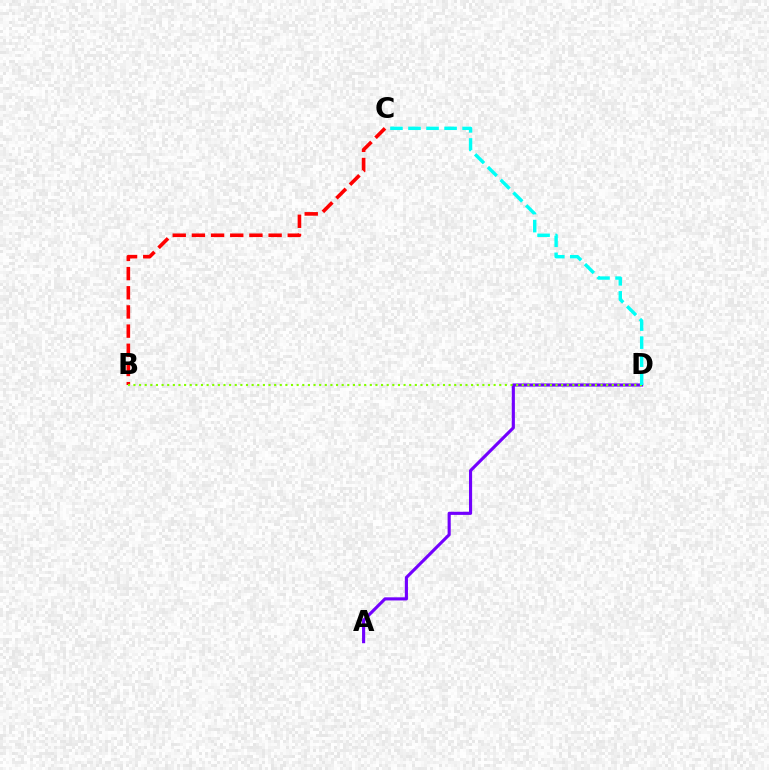{('A', 'D'): [{'color': '#7200ff', 'line_style': 'solid', 'thickness': 2.25}], ('B', 'C'): [{'color': '#ff0000', 'line_style': 'dashed', 'thickness': 2.6}], ('B', 'D'): [{'color': '#84ff00', 'line_style': 'dotted', 'thickness': 1.53}], ('C', 'D'): [{'color': '#00fff6', 'line_style': 'dashed', 'thickness': 2.45}]}